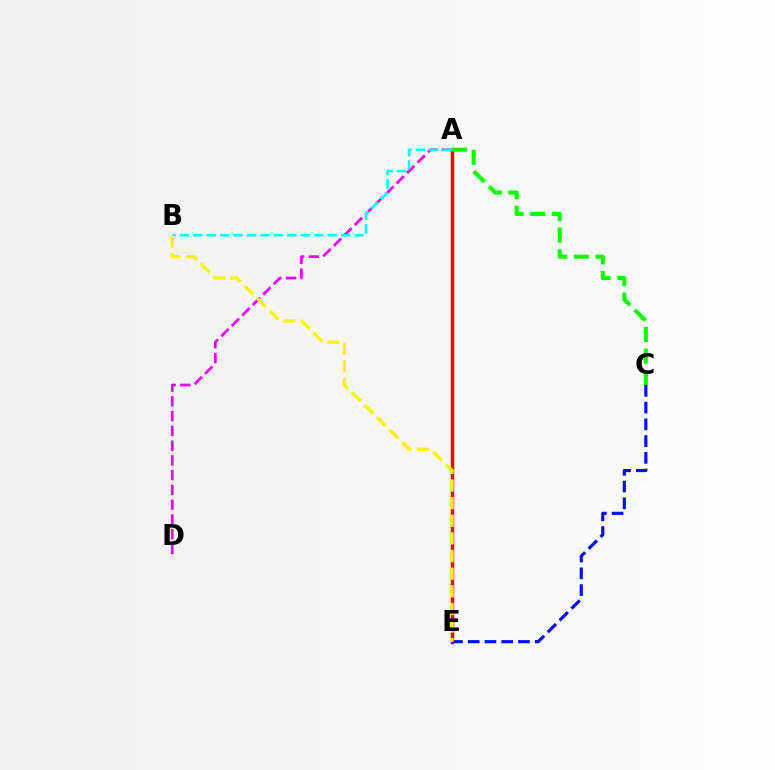{('A', 'D'): [{'color': '#ee00ff', 'line_style': 'dashed', 'thickness': 2.0}], ('A', 'E'): [{'color': '#ff0000', 'line_style': 'solid', 'thickness': 2.5}], ('C', 'E'): [{'color': '#0010ff', 'line_style': 'dashed', 'thickness': 2.28}], ('A', 'B'): [{'color': '#00fff6', 'line_style': 'dashed', 'thickness': 1.83}], ('B', 'E'): [{'color': '#fcf500', 'line_style': 'dashed', 'thickness': 2.4}], ('A', 'C'): [{'color': '#08ff00', 'line_style': 'dashed', 'thickness': 2.94}]}